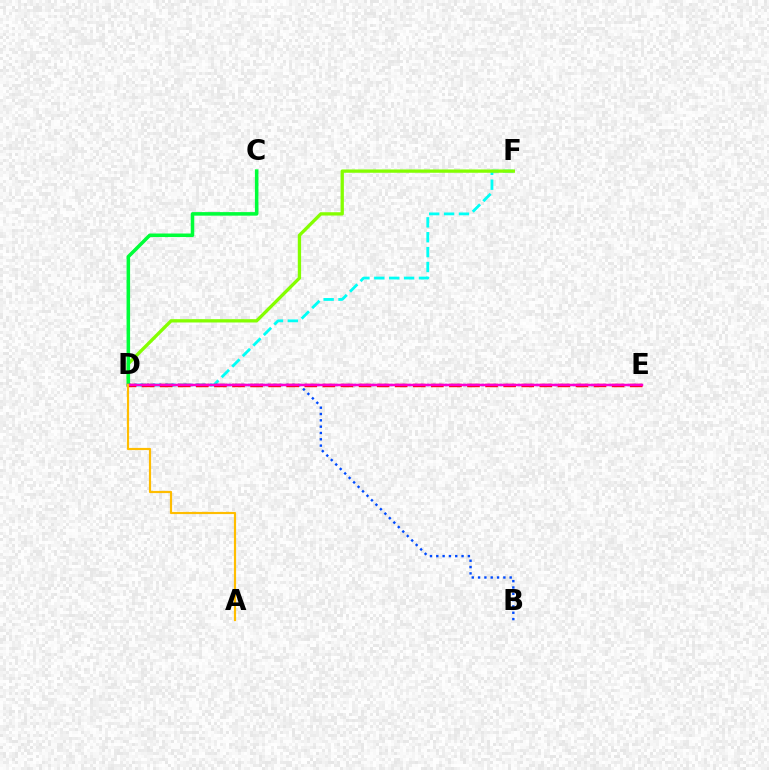{('D', 'E'): [{'color': '#7200ff', 'line_style': 'dotted', 'thickness': 1.65}, {'color': '#ff0000', 'line_style': 'dashed', 'thickness': 2.46}, {'color': '#ff00cf', 'line_style': 'solid', 'thickness': 1.79}], ('D', 'F'): [{'color': '#00fff6', 'line_style': 'dashed', 'thickness': 2.02}, {'color': '#84ff00', 'line_style': 'solid', 'thickness': 2.38}], ('B', 'D'): [{'color': '#004bff', 'line_style': 'dotted', 'thickness': 1.72}], ('C', 'D'): [{'color': '#00ff39', 'line_style': 'solid', 'thickness': 2.54}], ('A', 'D'): [{'color': '#ffbd00', 'line_style': 'solid', 'thickness': 1.57}]}